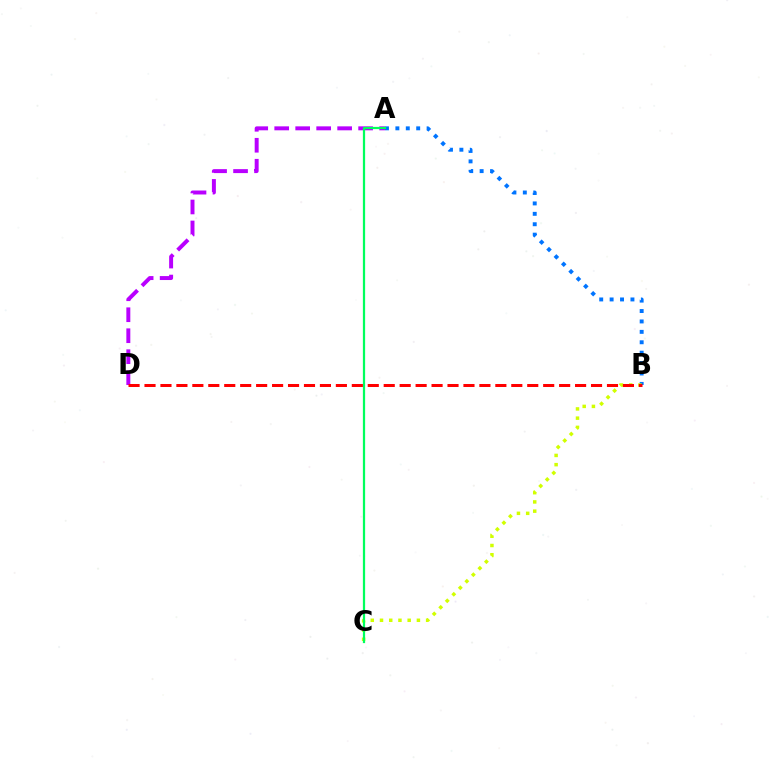{('A', 'D'): [{'color': '#b900ff', 'line_style': 'dashed', 'thickness': 2.85}], ('A', 'B'): [{'color': '#0074ff', 'line_style': 'dotted', 'thickness': 2.83}], ('B', 'C'): [{'color': '#d1ff00', 'line_style': 'dotted', 'thickness': 2.51}], ('A', 'C'): [{'color': '#00ff5c', 'line_style': 'solid', 'thickness': 1.61}], ('B', 'D'): [{'color': '#ff0000', 'line_style': 'dashed', 'thickness': 2.17}]}